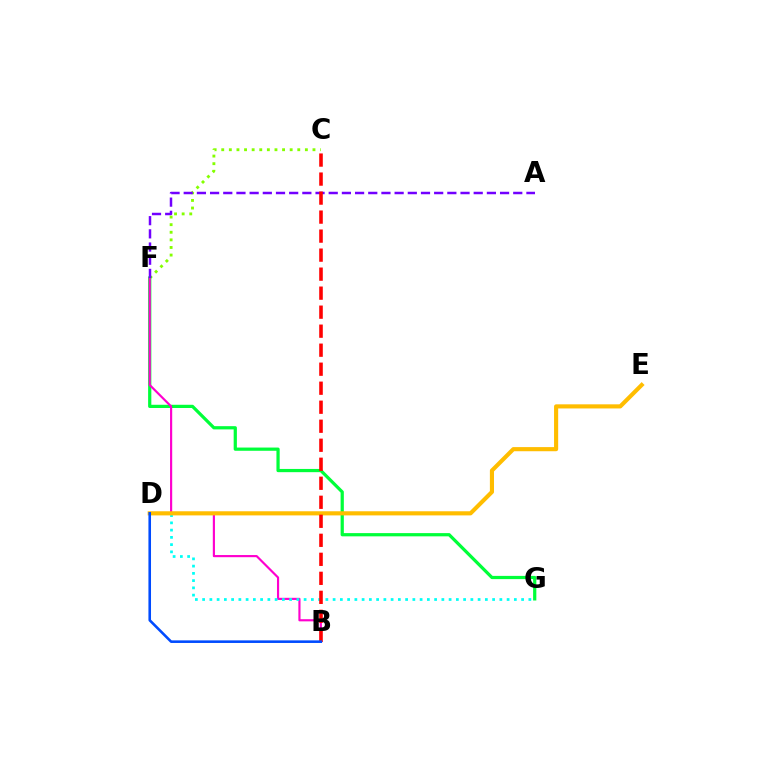{('C', 'F'): [{'color': '#84ff00', 'line_style': 'dotted', 'thickness': 2.07}], ('F', 'G'): [{'color': '#00ff39', 'line_style': 'solid', 'thickness': 2.32}], ('B', 'F'): [{'color': '#ff00cf', 'line_style': 'solid', 'thickness': 1.55}], ('D', 'G'): [{'color': '#00fff6', 'line_style': 'dotted', 'thickness': 1.97}], ('D', 'E'): [{'color': '#ffbd00', 'line_style': 'solid', 'thickness': 2.97}], ('A', 'F'): [{'color': '#7200ff', 'line_style': 'dashed', 'thickness': 1.79}], ('B', 'C'): [{'color': '#ff0000', 'line_style': 'dashed', 'thickness': 2.58}], ('B', 'D'): [{'color': '#004bff', 'line_style': 'solid', 'thickness': 1.86}]}